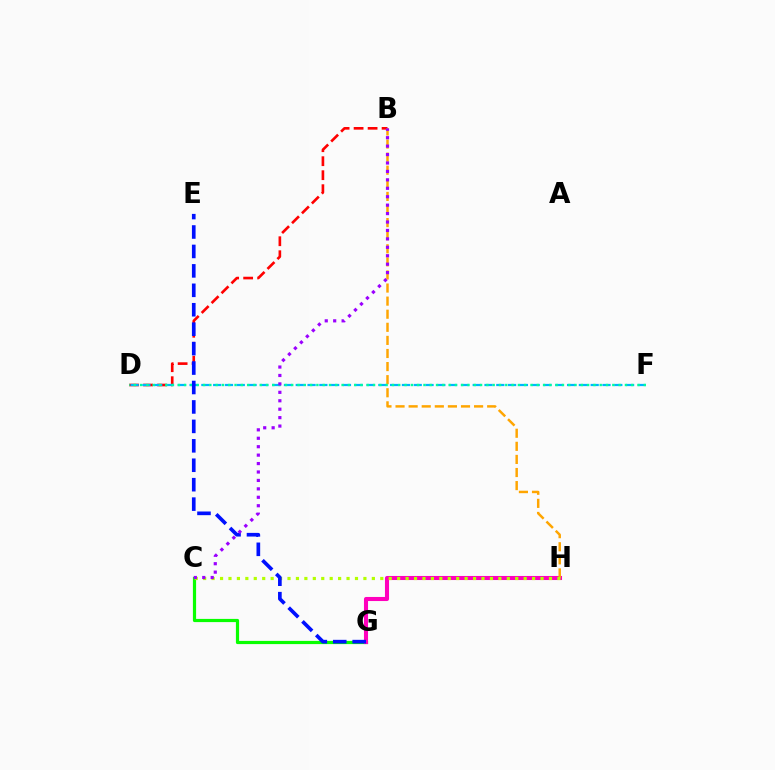{('C', 'G'): [{'color': '#08ff00', 'line_style': 'solid', 'thickness': 2.3}], ('B', 'D'): [{'color': '#ff0000', 'line_style': 'dashed', 'thickness': 1.9}], ('G', 'H'): [{'color': '#ff00bd', 'line_style': 'solid', 'thickness': 2.93}], ('D', 'F'): [{'color': '#00b5ff', 'line_style': 'dashed', 'thickness': 1.6}, {'color': '#00ff9d', 'line_style': 'dotted', 'thickness': 1.71}], ('B', 'H'): [{'color': '#ffa500', 'line_style': 'dashed', 'thickness': 1.78}], ('C', 'H'): [{'color': '#b3ff00', 'line_style': 'dotted', 'thickness': 2.29}], ('E', 'G'): [{'color': '#0010ff', 'line_style': 'dashed', 'thickness': 2.64}], ('B', 'C'): [{'color': '#9b00ff', 'line_style': 'dotted', 'thickness': 2.29}]}